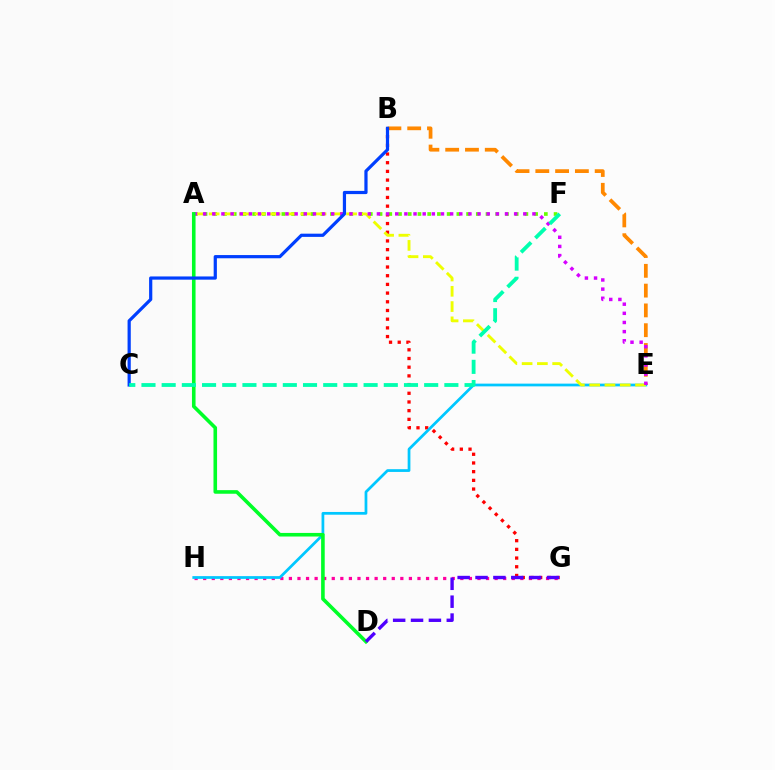{('G', 'H'): [{'color': '#ff00a0', 'line_style': 'dotted', 'thickness': 2.33}], ('A', 'F'): [{'color': '#66ff00', 'line_style': 'dotted', 'thickness': 2.64}], ('B', 'E'): [{'color': '#ff8800', 'line_style': 'dashed', 'thickness': 2.69}], ('B', 'G'): [{'color': '#ff0000', 'line_style': 'dotted', 'thickness': 2.36}], ('E', 'H'): [{'color': '#00c7ff', 'line_style': 'solid', 'thickness': 1.98}], ('A', 'E'): [{'color': '#eeff00', 'line_style': 'dashed', 'thickness': 2.08}, {'color': '#d600ff', 'line_style': 'dotted', 'thickness': 2.49}], ('A', 'D'): [{'color': '#00ff27', 'line_style': 'solid', 'thickness': 2.59}], ('D', 'G'): [{'color': '#4f00ff', 'line_style': 'dashed', 'thickness': 2.43}], ('B', 'C'): [{'color': '#003fff', 'line_style': 'solid', 'thickness': 2.31}], ('C', 'F'): [{'color': '#00ffaf', 'line_style': 'dashed', 'thickness': 2.74}]}